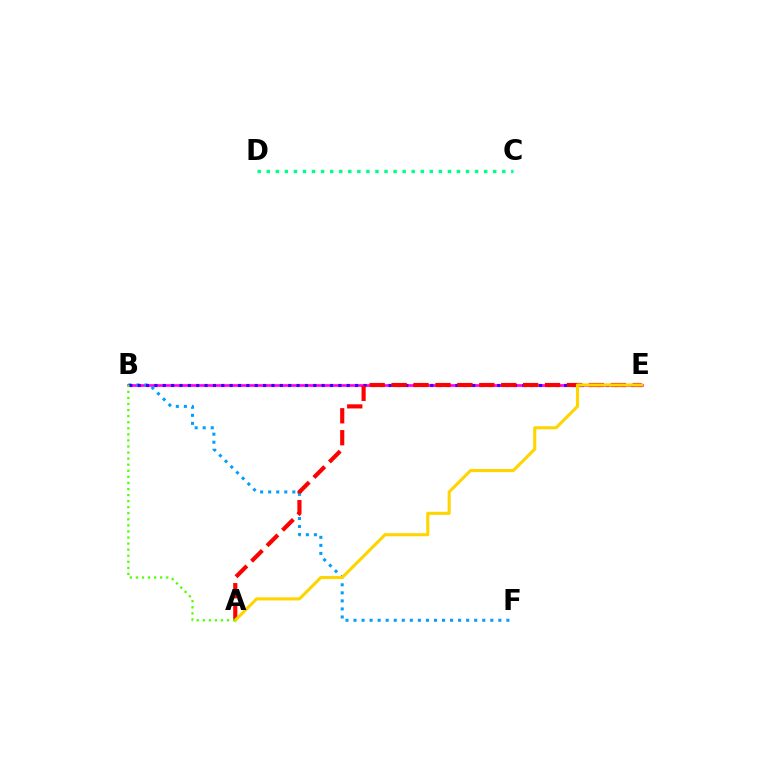{('C', 'D'): [{'color': '#00ff86', 'line_style': 'dotted', 'thickness': 2.46}], ('B', 'E'): [{'color': '#ff00ed', 'line_style': 'solid', 'thickness': 1.92}, {'color': '#3700ff', 'line_style': 'dotted', 'thickness': 2.27}], ('B', 'F'): [{'color': '#009eff', 'line_style': 'dotted', 'thickness': 2.19}], ('A', 'E'): [{'color': '#ff0000', 'line_style': 'dashed', 'thickness': 2.98}, {'color': '#ffd500', 'line_style': 'solid', 'thickness': 2.23}], ('A', 'B'): [{'color': '#4fff00', 'line_style': 'dotted', 'thickness': 1.65}]}